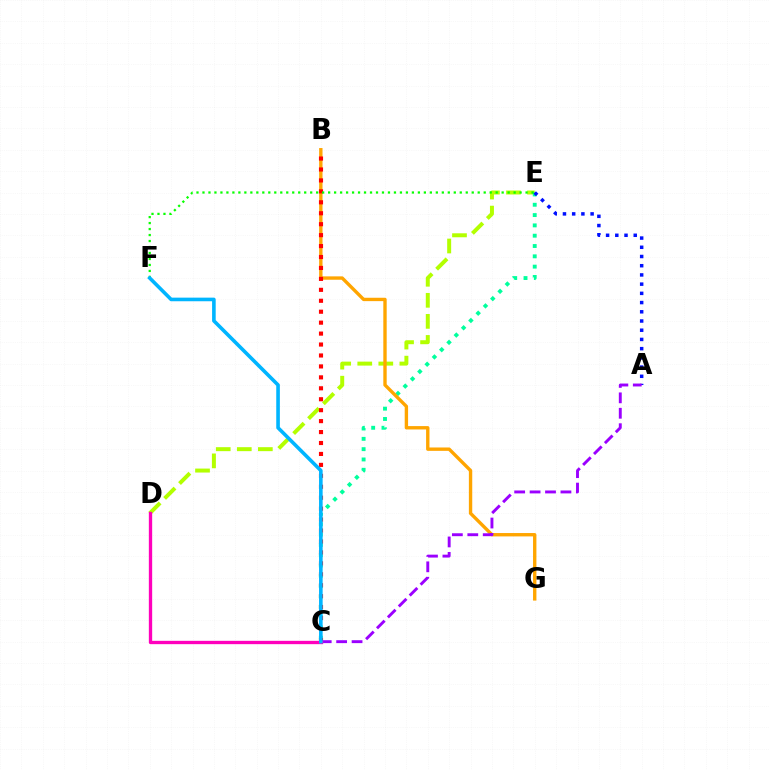{('D', 'E'): [{'color': '#b3ff00', 'line_style': 'dashed', 'thickness': 2.86}], ('C', 'E'): [{'color': '#00ff9d', 'line_style': 'dotted', 'thickness': 2.8}], ('A', 'E'): [{'color': '#0010ff', 'line_style': 'dotted', 'thickness': 2.5}], ('B', 'G'): [{'color': '#ffa500', 'line_style': 'solid', 'thickness': 2.43}], ('B', 'C'): [{'color': '#ff0000', 'line_style': 'dotted', 'thickness': 2.97}], ('A', 'C'): [{'color': '#9b00ff', 'line_style': 'dashed', 'thickness': 2.1}], ('E', 'F'): [{'color': '#08ff00', 'line_style': 'dotted', 'thickness': 1.63}], ('C', 'D'): [{'color': '#ff00bd', 'line_style': 'solid', 'thickness': 2.4}], ('C', 'F'): [{'color': '#00b5ff', 'line_style': 'solid', 'thickness': 2.6}]}